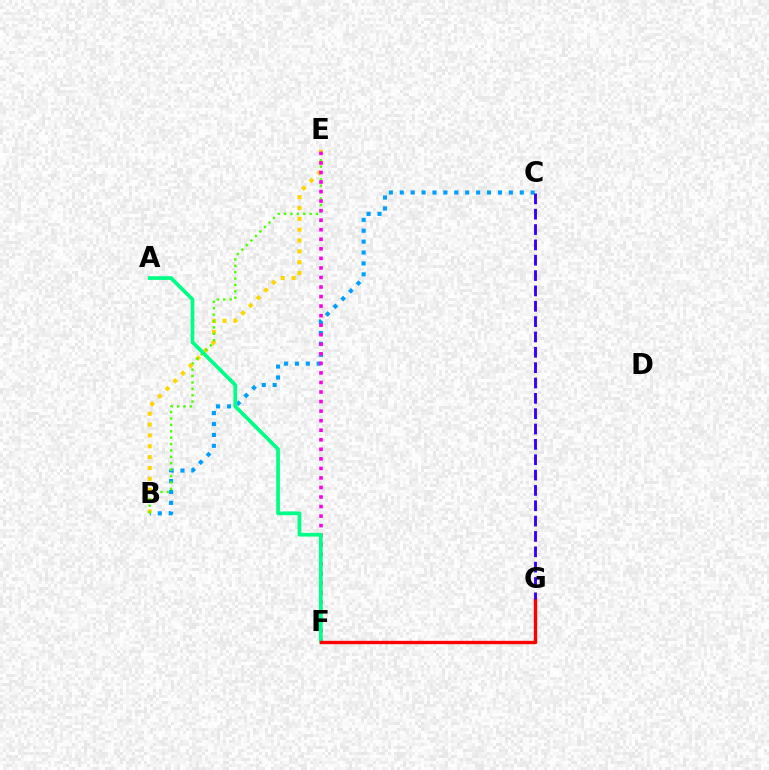{('B', 'C'): [{'color': '#009eff', 'line_style': 'dotted', 'thickness': 2.96}], ('B', 'E'): [{'color': '#ffd500', 'line_style': 'dotted', 'thickness': 2.95}, {'color': '#4fff00', 'line_style': 'dotted', 'thickness': 1.74}], ('E', 'F'): [{'color': '#ff00ed', 'line_style': 'dotted', 'thickness': 2.59}], ('A', 'F'): [{'color': '#00ff86', 'line_style': 'solid', 'thickness': 2.69}], ('F', 'G'): [{'color': '#ff0000', 'line_style': 'solid', 'thickness': 2.42}], ('C', 'G'): [{'color': '#3700ff', 'line_style': 'dashed', 'thickness': 2.08}]}